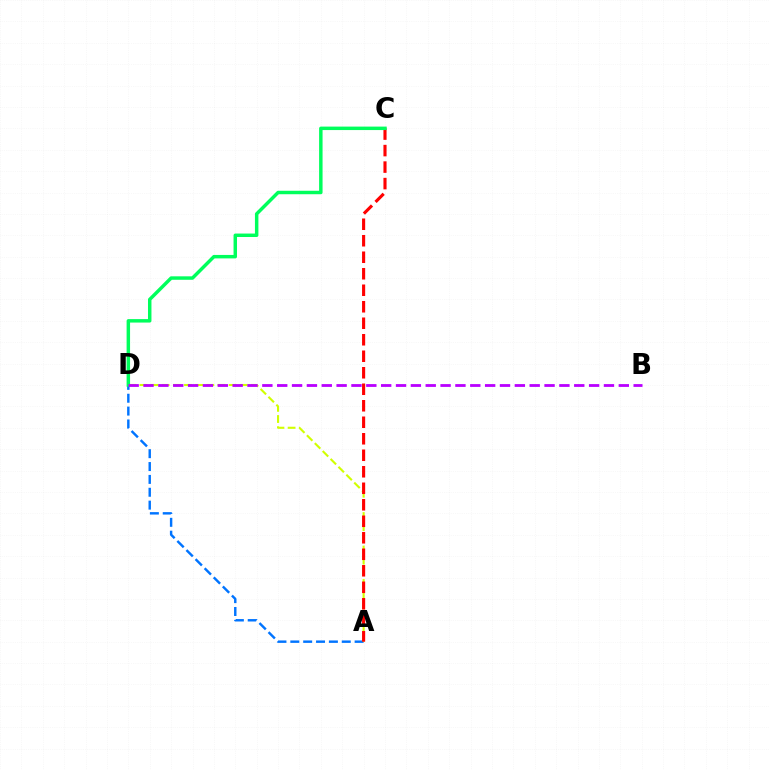{('A', 'D'): [{'color': '#0074ff', 'line_style': 'dashed', 'thickness': 1.75}, {'color': '#d1ff00', 'line_style': 'dashed', 'thickness': 1.52}], ('A', 'C'): [{'color': '#ff0000', 'line_style': 'dashed', 'thickness': 2.24}], ('C', 'D'): [{'color': '#00ff5c', 'line_style': 'solid', 'thickness': 2.49}], ('B', 'D'): [{'color': '#b900ff', 'line_style': 'dashed', 'thickness': 2.02}]}